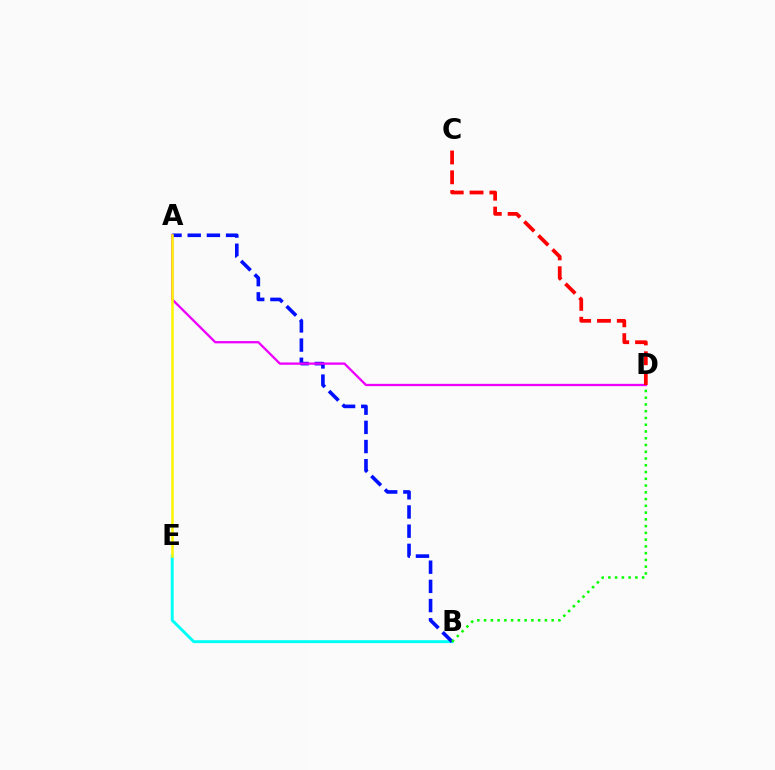{('B', 'E'): [{'color': '#00fff6', 'line_style': 'solid', 'thickness': 2.11}], ('A', 'B'): [{'color': '#0010ff', 'line_style': 'dashed', 'thickness': 2.61}], ('B', 'D'): [{'color': '#08ff00', 'line_style': 'dotted', 'thickness': 1.84}], ('A', 'D'): [{'color': '#ee00ff', 'line_style': 'solid', 'thickness': 1.67}], ('C', 'D'): [{'color': '#ff0000', 'line_style': 'dashed', 'thickness': 2.69}], ('A', 'E'): [{'color': '#fcf500', 'line_style': 'solid', 'thickness': 1.81}]}